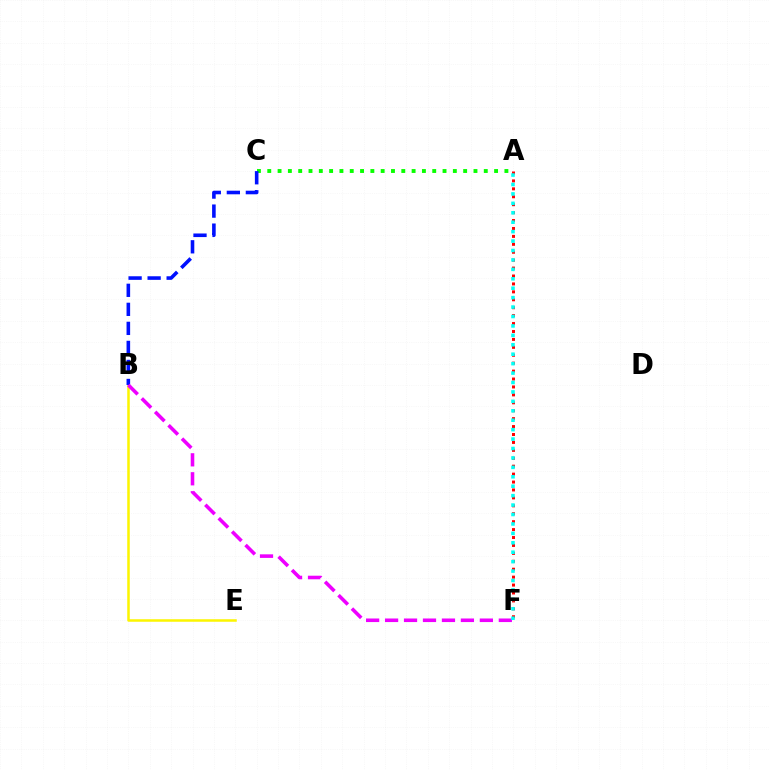{('B', 'E'): [{'color': '#fcf500', 'line_style': 'solid', 'thickness': 1.81}], ('A', 'F'): [{'color': '#ff0000', 'line_style': 'dotted', 'thickness': 2.15}, {'color': '#00fff6', 'line_style': 'dotted', 'thickness': 2.56}], ('A', 'C'): [{'color': '#08ff00', 'line_style': 'dotted', 'thickness': 2.8}], ('B', 'C'): [{'color': '#0010ff', 'line_style': 'dashed', 'thickness': 2.59}], ('B', 'F'): [{'color': '#ee00ff', 'line_style': 'dashed', 'thickness': 2.58}]}